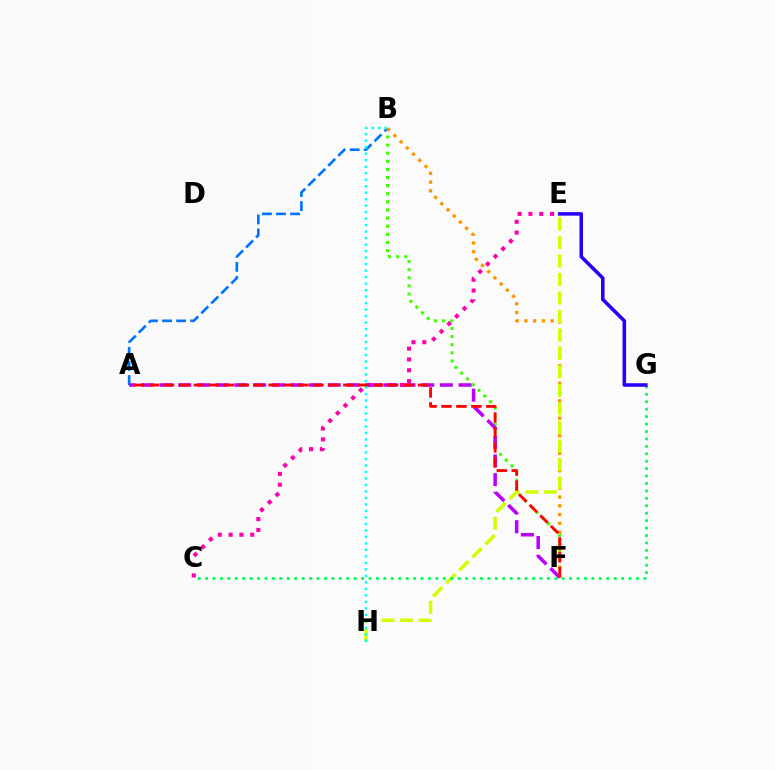{('B', 'F'): [{'color': '#3dff00', 'line_style': 'dotted', 'thickness': 2.21}, {'color': '#ff9400', 'line_style': 'dotted', 'thickness': 2.38}], ('A', 'B'): [{'color': '#0074ff', 'line_style': 'dashed', 'thickness': 1.91}], ('C', 'E'): [{'color': '#ff00ac', 'line_style': 'dotted', 'thickness': 2.94}], ('A', 'F'): [{'color': '#b900ff', 'line_style': 'dashed', 'thickness': 2.54}, {'color': '#ff0000', 'line_style': 'dashed', 'thickness': 2.03}], ('E', 'H'): [{'color': '#d1ff00', 'line_style': 'dashed', 'thickness': 2.51}], ('B', 'H'): [{'color': '#00fff6', 'line_style': 'dotted', 'thickness': 1.76}], ('C', 'G'): [{'color': '#00ff5c', 'line_style': 'dotted', 'thickness': 2.02}], ('E', 'G'): [{'color': '#2500ff', 'line_style': 'solid', 'thickness': 2.55}]}